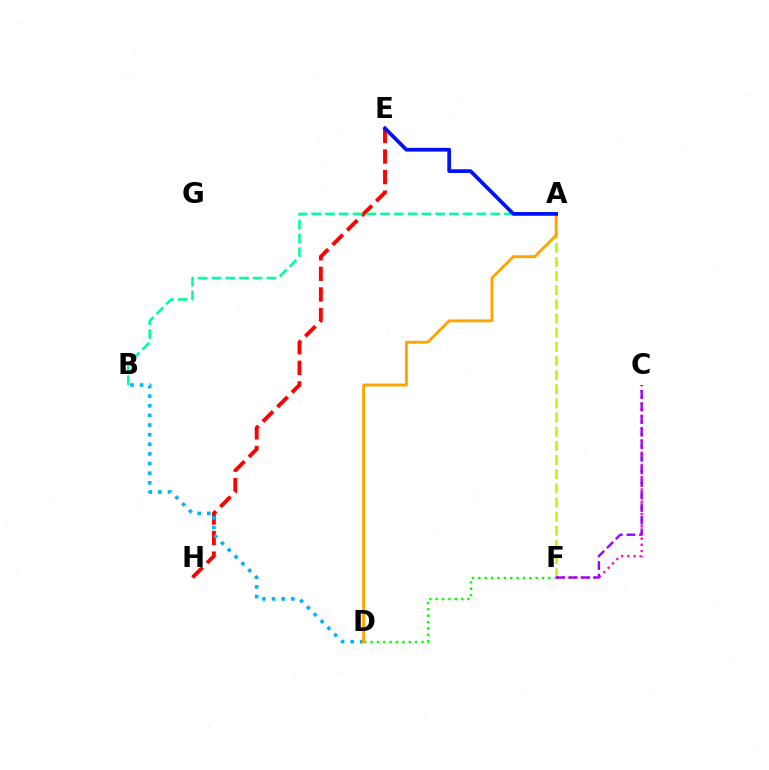{('A', 'F'): [{'color': '#b3ff00', 'line_style': 'dashed', 'thickness': 1.92}], ('C', 'F'): [{'color': '#ff00bd', 'line_style': 'dotted', 'thickness': 1.67}, {'color': '#9b00ff', 'line_style': 'dashed', 'thickness': 1.71}], ('D', 'F'): [{'color': '#08ff00', 'line_style': 'dotted', 'thickness': 1.73}], ('E', 'H'): [{'color': '#ff0000', 'line_style': 'dashed', 'thickness': 2.79}], ('B', 'D'): [{'color': '#00b5ff', 'line_style': 'dotted', 'thickness': 2.62}], ('A', 'B'): [{'color': '#00ff9d', 'line_style': 'dashed', 'thickness': 1.87}], ('A', 'D'): [{'color': '#ffa500', 'line_style': 'solid', 'thickness': 2.08}], ('A', 'E'): [{'color': '#0010ff', 'line_style': 'solid', 'thickness': 2.69}]}